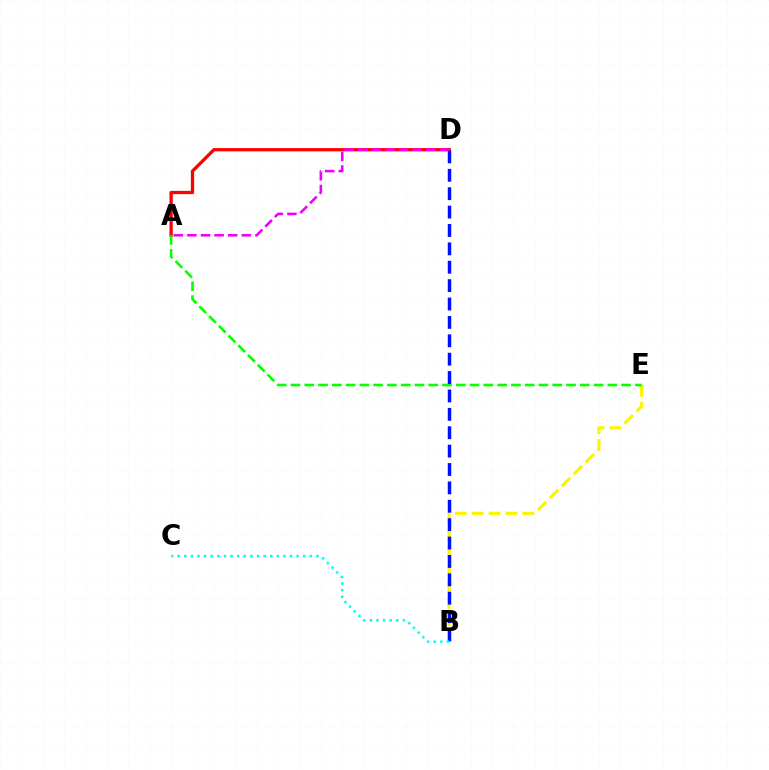{('B', 'E'): [{'color': '#fcf500', 'line_style': 'dashed', 'thickness': 2.29}], ('A', 'D'): [{'color': '#ff0000', 'line_style': 'solid', 'thickness': 2.35}, {'color': '#ee00ff', 'line_style': 'dashed', 'thickness': 1.85}], ('A', 'E'): [{'color': '#08ff00', 'line_style': 'dashed', 'thickness': 1.87}], ('B', 'D'): [{'color': '#0010ff', 'line_style': 'dashed', 'thickness': 2.5}], ('B', 'C'): [{'color': '#00fff6', 'line_style': 'dotted', 'thickness': 1.8}]}